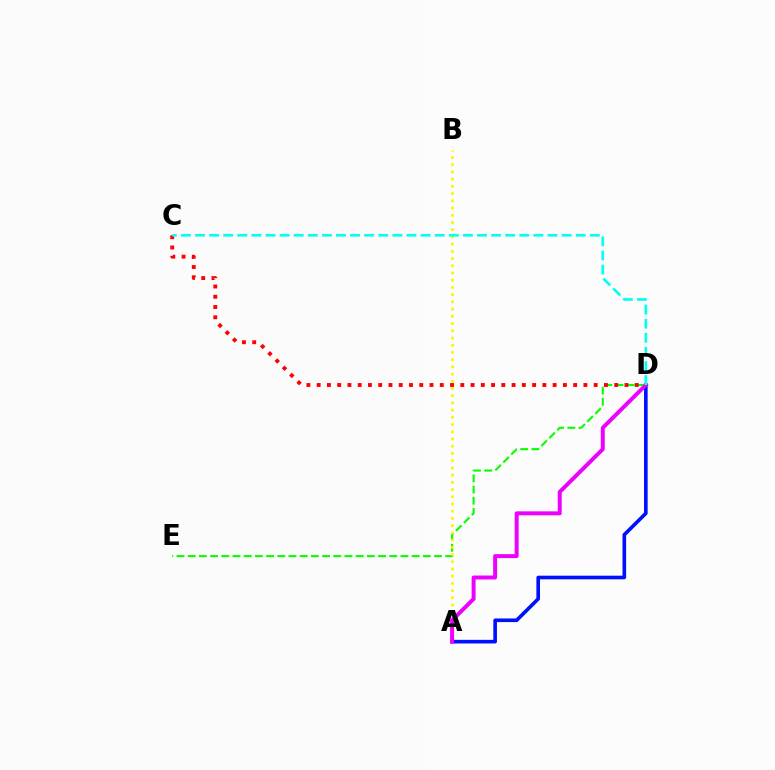{('D', 'E'): [{'color': '#08ff00', 'line_style': 'dashed', 'thickness': 1.52}], ('A', 'B'): [{'color': '#fcf500', 'line_style': 'dotted', 'thickness': 1.96}], ('C', 'D'): [{'color': '#ff0000', 'line_style': 'dotted', 'thickness': 2.79}, {'color': '#00fff6', 'line_style': 'dashed', 'thickness': 1.92}], ('A', 'D'): [{'color': '#0010ff', 'line_style': 'solid', 'thickness': 2.61}, {'color': '#ee00ff', 'line_style': 'solid', 'thickness': 2.85}]}